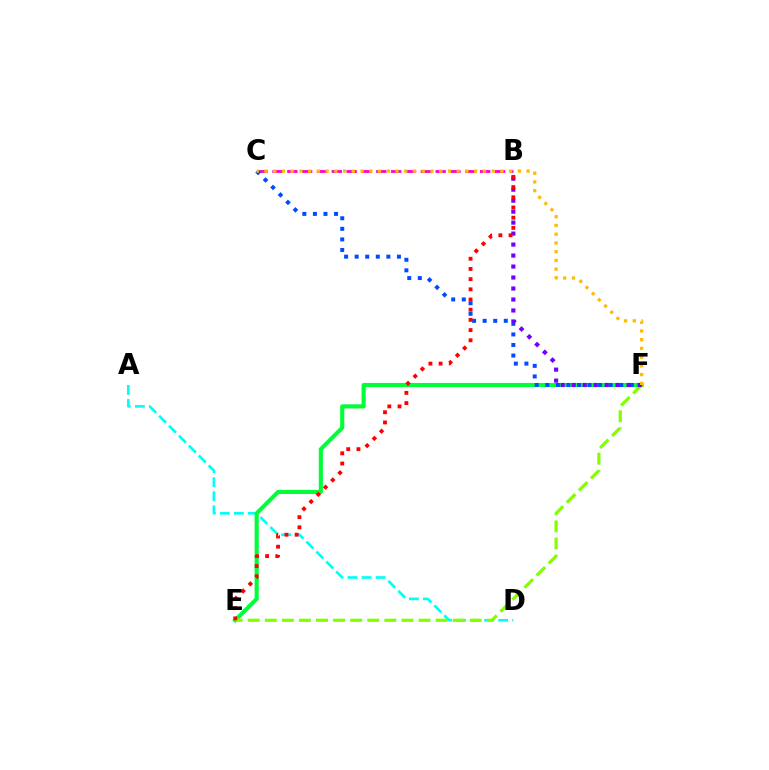{('A', 'D'): [{'color': '#00fff6', 'line_style': 'dashed', 'thickness': 1.91}], ('E', 'F'): [{'color': '#00ff39', 'line_style': 'solid', 'thickness': 2.97}, {'color': '#84ff00', 'line_style': 'dashed', 'thickness': 2.32}], ('B', 'C'): [{'color': '#ff00cf', 'line_style': 'dashed', 'thickness': 2.02}], ('C', 'F'): [{'color': '#004bff', 'line_style': 'dotted', 'thickness': 2.87}, {'color': '#ffbd00', 'line_style': 'dotted', 'thickness': 2.37}], ('B', 'F'): [{'color': '#7200ff', 'line_style': 'dotted', 'thickness': 2.98}], ('B', 'E'): [{'color': '#ff0000', 'line_style': 'dotted', 'thickness': 2.77}]}